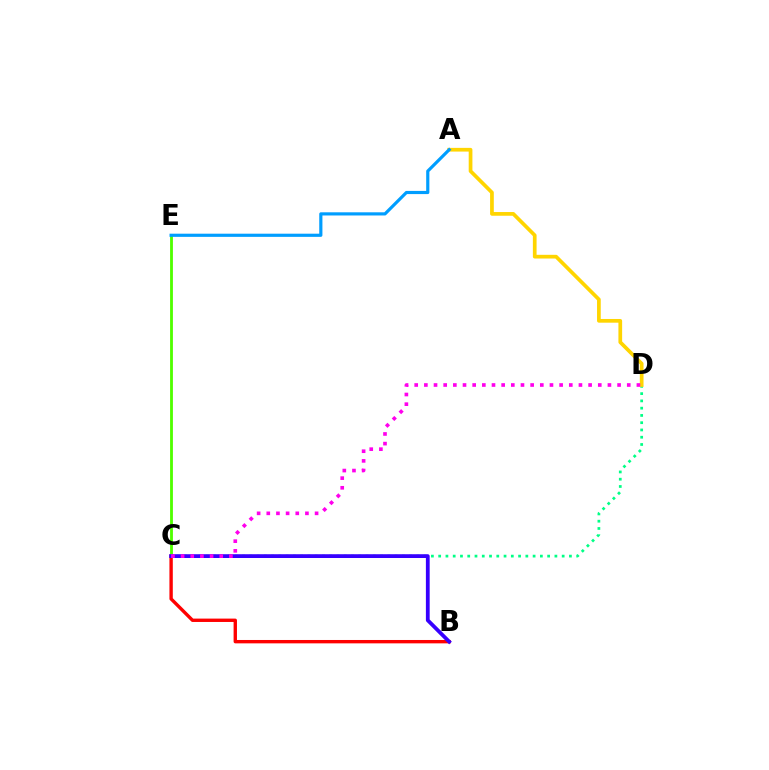{('B', 'C'): [{'color': '#ff0000', 'line_style': 'solid', 'thickness': 2.43}, {'color': '#3700ff', 'line_style': 'solid', 'thickness': 2.73}], ('C', 'D'): [{'color': '#00ff86', 'line_style': 'dotted', 'thickness': 1.97}, {'color': '#ff00ed', 'line_style': 'dotted', 'thickness': 2.62}], ('C', 'E'): [{'color': '#4fff00', 'line_style': 'solid', 'thickness': 2.04}], ('A', 'D'): [{'color': '#ffd500', 'line_style': 'solid', 'thickness': 2.67}], ('A', 'E'): [{'color': '#009eff', 'line_style': 'solid', 'thickness': 2.28}]}